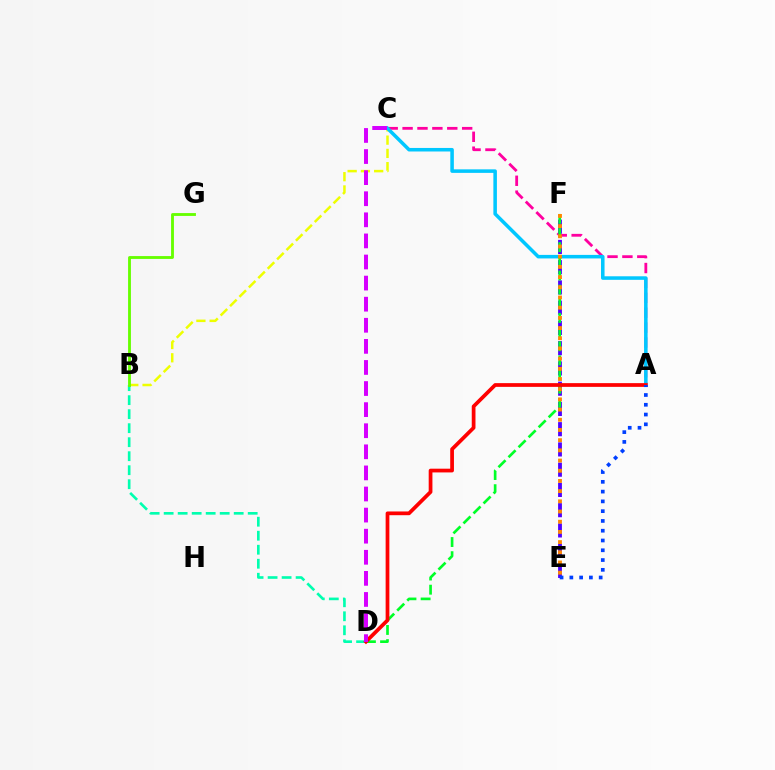{('B', 'C'): [{'color': '#eeff00', 'line_style': 'dashed', 'thickness': 1.8}], ('A', 'C'): [{'color': '#ff00a0', 'line_style': 'dashed', 'thickness': 2.02}, {'color': '#00c7ff', 'line_style': 'solid', 'thickness': 2.55}], ('E', 'F'): [{'color': '#4f00ff', 'line_style': 'dashed', 'thickness': 2.75}, {'color': '#ff8800', 'line_style': 'dotted', 'thickness': 2.77}], ('D', 'F'): [{'color': '#00ff27', 'line_style': 'dashed', 'thickness': 1.92}], ('B', 'D'): [{'color': '#00ffaf', 'line_style': 'dashed', 'thickness': 1.9}], ('A', 'D'): [{'color': '#ff0000', 'line_style': 'solid', 'thickness': 2.69}], ('C', 'D'): [{'color': '#d600ff', 'line_style': 'dashed', 'thickness': 2.87}], ('B', 'G'): [{'color': '#66ff00', 'line_style': 'solid', 'thickness': 2.05}], ('A', 'E'): [{'color': '#003fff', 'line_style': 'dotted', 'thickness': 2.66}]}